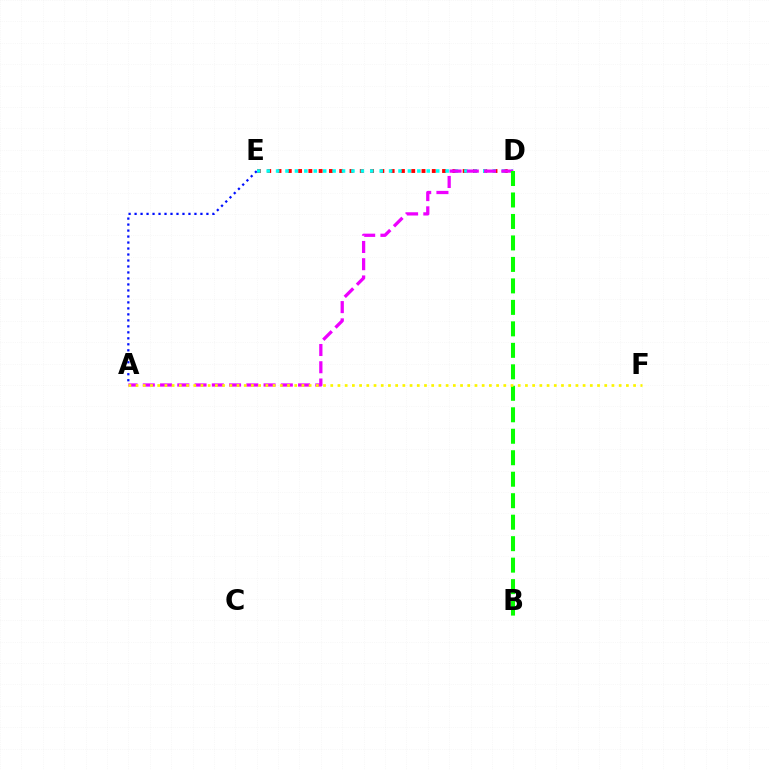{('A', 'E'): [{'color': '#0010ff', 'line_style': 'dotted', 'thickness': 1.63}], ('D', 'E'): [{'color': '#ff0000', 'line_style': 'dotted', 'thickness': 2.79}, {'color': '#00fff6', 'line_style': 'dotted', 'thickness': 2.56}], ('A', 'D'): [{'color': '#ee00ff', 'line_style': 'dashed', 'thickness': 2.34}], ('B', 'D'): [{'color': '#08ff00', 'line_style': 'dashed', 'thickness': 2.92}], ('A', 'F'): [{'color': '#fcf500', 'line_style': 'dotted', 'thickness': 1.96}]}